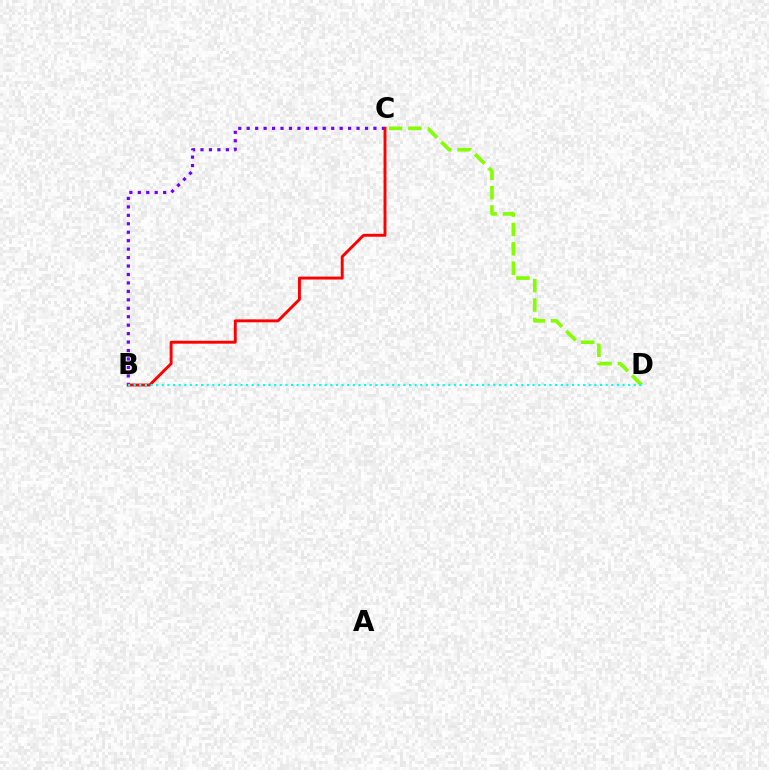{('C', 'D'): [{'color': '#84ff00', 'line_style': 'dashed', 'thickness': 2.63}], ('B', 'C'): [{'color': '#7200ff', 'line_style': 'dotted', 'thickness': 2.3}, {'color': '#ff0000', 'line_style': 'solid', 'thickness': 2.1}], ('B', 'D'): [{'color': '#00fff6', 'line_style': 'dotted', 'thickness': 1.53}]}